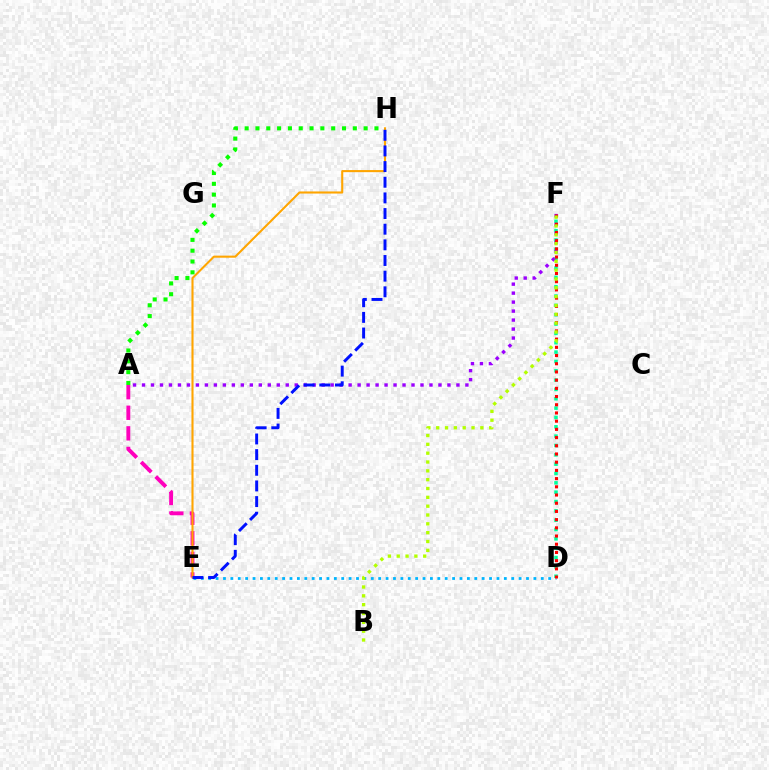{('D', 'F'): [{'color': '#00ff9d', 'line_style': 'dotted', 'thickness': 2.54}, {'color': '#ff0000', 'line_style': 'dotted', 'thickness': 2.23}], ('D', 'E'): [{'color': '#00b5ff', 'line_style': 'dotted', 'thickness': 2.01}], ('A', 'F'): [{'color': '#9b00ff', 'line_style': 'dotted', 'thickness': 2.44}], ('A', 'E'): [{'color': '#ff00bd', 'line_style': 'dashed', 'thickness': 2.8}], ('E', 'H'): [{'color': '#ffa500', 'line_style': 'solid', 'thickness': 1.51}, {'color': '#0010ff', 'line_style': 'dashed', 'thickness': 2.13}], ('B', 'F'): [{'color': '#b3ff00', 'line_style': 'dotted', 'thickness': 2.4}], ('A', 'H'): [{'color': '#08ff00', 'line_style': 'dotted', 'thickness': 2.94}]}